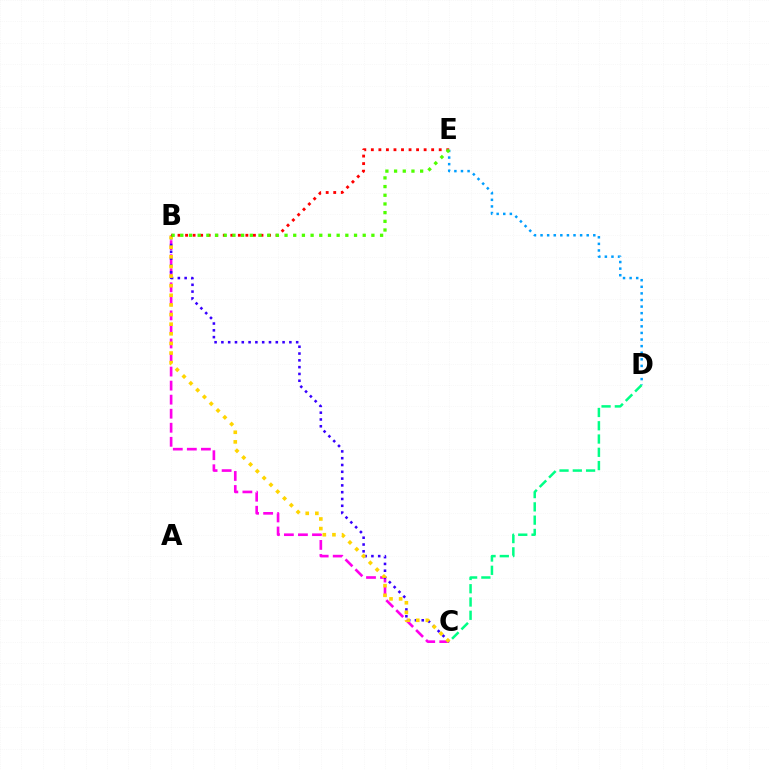{('B', 'C'): [{'color': '#ff00ed', 'line_style': 'dashed', 'thickness': 1.91}, {'color': '#3700ff', 'line_style': 'dotted', 'thickness': 1.85}, {'color': '#ffd500', 'line_style': 'dotted', 'thickness': 2.61}], ('D', 'E'): [{'color': '#009eff', 'line_style': 'dotted', 'thickness': 1.79}], ('C', 'D'): [{'color': '#00ff86', 'line_style': 'dashed', 'thickness': 1.8}], ('B', 'E'): [{'color': '#ff0000', 'line_style': 'dotted', 'thickness': 2.05}, {'color': '#4fff00', 'line_style': 'dotted', 'thickness': 2.36}]}